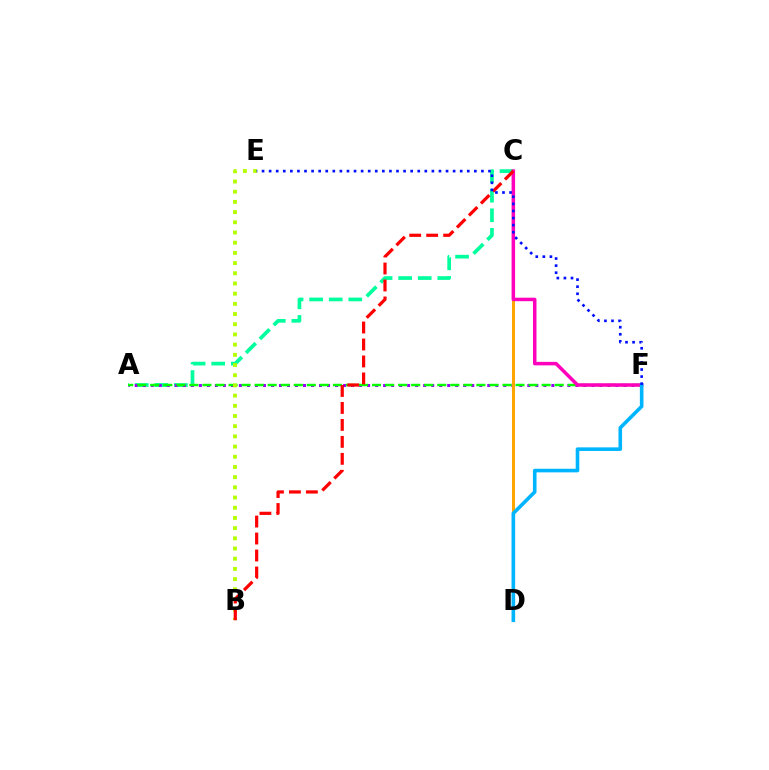{('A', 'C'): [{'color': '#00ff9d', 'line_style': 'dashed', 'thickness': 2.66}], ('A', 'F'): [{'color': '#9b00ff', 'line_style': 'dotted', 'thickness': 2.18}, {'color': '#08ff00', 'line_style': 'dashed', 'thickness': 1.77}], ('C', 'D'): [{'color': '#ffa500', 'line_style': 'solid', 'thickness': 2.2}], ('C', 'F'): [{'color': '#ff00bd', 'line_style': 'solid', 'thickness': 2.52}], ('B', 'E'): [{'color': '#b3ff00', 'line_style': 'dotted', 'thickness': 2.77}], ('B', 'C'): [{'color': '#ff0000', 'line_style': 'dashed', 'thickness': 2.31}], ('D', 'F'): [{'color': '#00b5ff', 'line_style': 'solid', 'thickness': 2.59}], ('E', 'F'): [{'color': '#0010ff', 'line_style': 'dotted', 'thickness': 1.92}]}